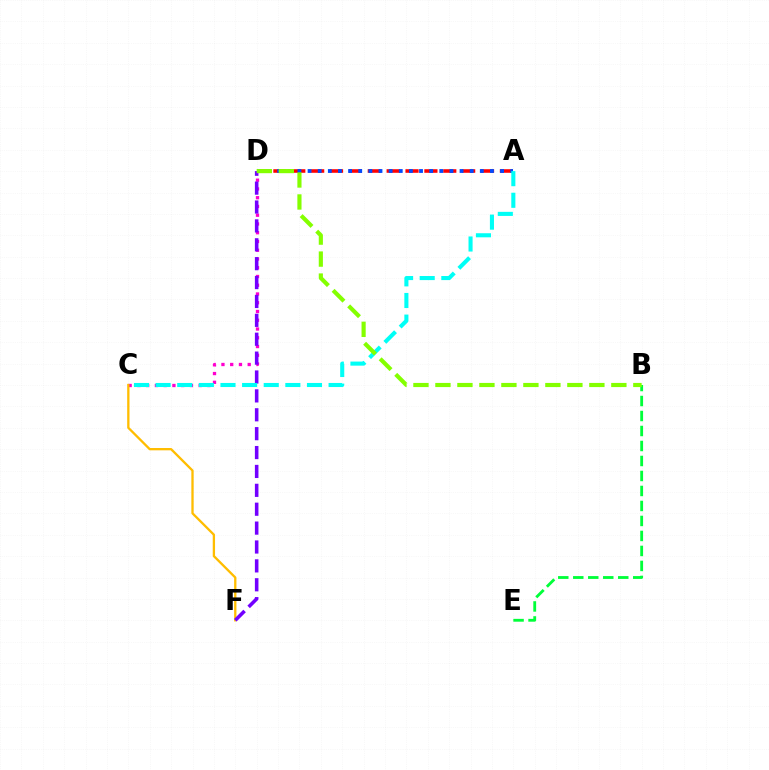{('C', 'D'): [{'color': '#ff00cf', 'line_style': 'dotted', 'thickness': 2.38}], ('A', 'D'): [{'color': '#ff0000', 'line_style': 'dashed', 'thickness': 2.56}, {'color': '#004bff', 'line_style': 'dotted', 'thickness': 2.75}], ('B', 'E'): [{'color': '#00ff39', 'line_style': 'dashed', 'thickness': 2.04}], ('C', 'F'): [{'color': '#ffbd00', 'line_style': 'solid', 'thickness': 1.66}], ('D', 'F'): [{'color': '#7200ff', 'line_style': 'dashed', 'thickness': 2.57}], ('A', 'C'): [{'color': '#00fff6', 'line_style': 'dashed', 'thickness': 2.94}], ('B', 'D'): [{'color': '#84ff00', 'line_style': 'dashed', 'thickness': 2.99}]}